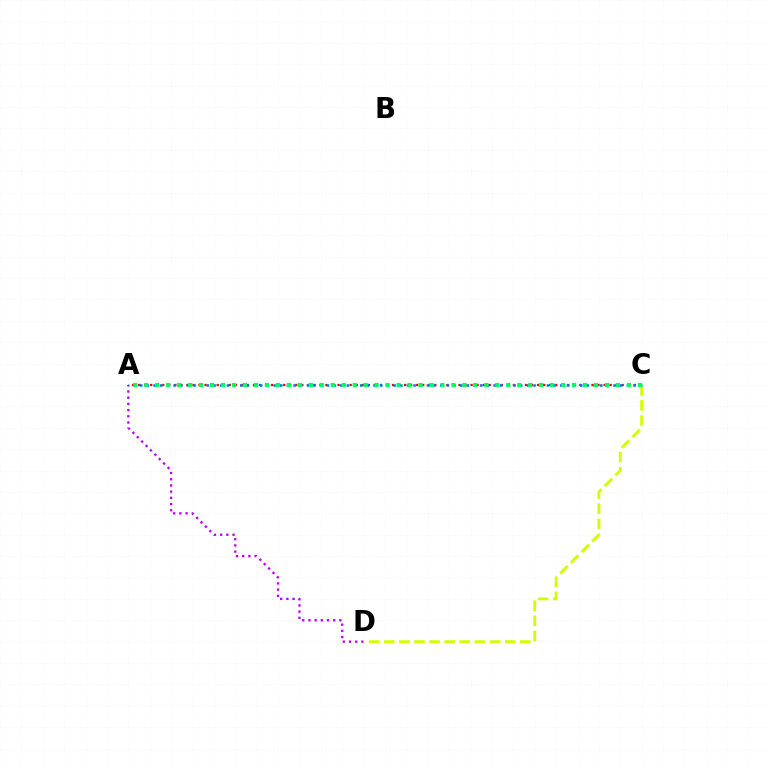{('A', 'D'): [{'color': '#b900ff', 'line_style': 'dotted', 'thickness': 1.69}], ('C', 'D'): [{'color': '#d1ff00', 'line_style': 'dashed', 'thickness': 2.05}], ('A', 'C'): [{'color': '#ff0000', 'line_style': 'dotted', 'thickness': 1.64}, {'color': '#0074ff', 'line_style': 'dotted', 'thickness': 1.81}, {'color': '#00ff5c', 'line_style': 'dotted', 'thickness': 2.98}]}